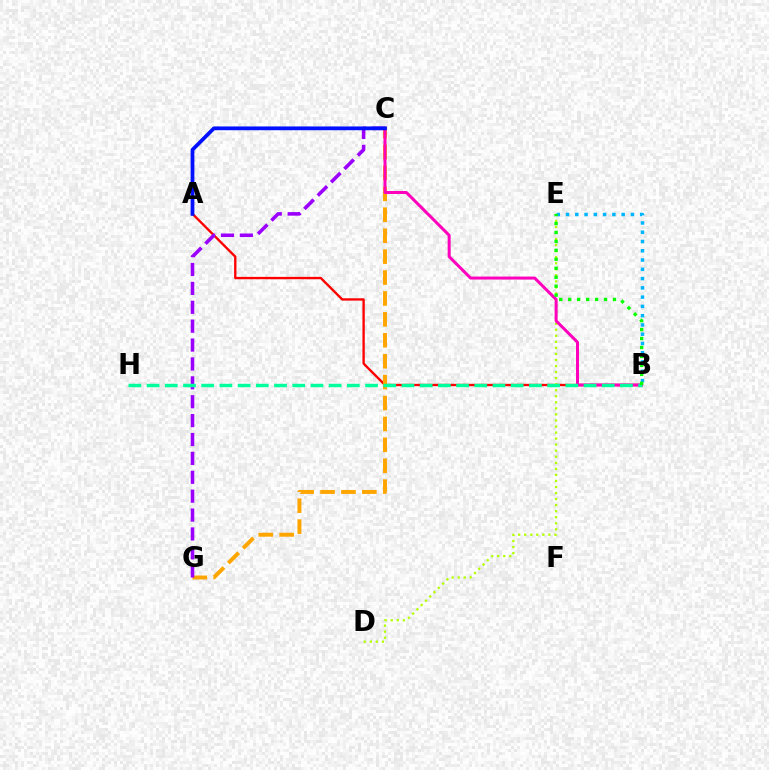{('B', 'E'): [{'color': '#00b5ff', 'line_style': 'dotted', 'thickness': 2.52}, {'color': '#08ff00', 'line_style': 'dotted', 'thickness': 2.43}], ('A', 'B'): [{'color': '#ff0000', 'line_style': 'solid', 'thickness': 1.69}], ('C', 'G'): [{'color': '#ffa500', 'line_style': 'dashed', 'thickness': 2.84}, {'color': '#9b00ff', 'line_style': 'dashed', 'thickness': 2.57}], ('D', 'E'): [{'color': '#b3ff00', 'line_style': 'dotted', 'thickness': 1.64}], ('B', 'C'): [{'color': '#ff00bd', 'line_style': 'solid', 'thickness': 2.16}], ('A', 'C'): [{'color': '#0010ff', 'line_style': 'solid', 'thickness': 2.71}], ('B', 'H'): [{'color': '#00ff9d', 'line_style': 'dashed', 'thickness': 2.47}]}